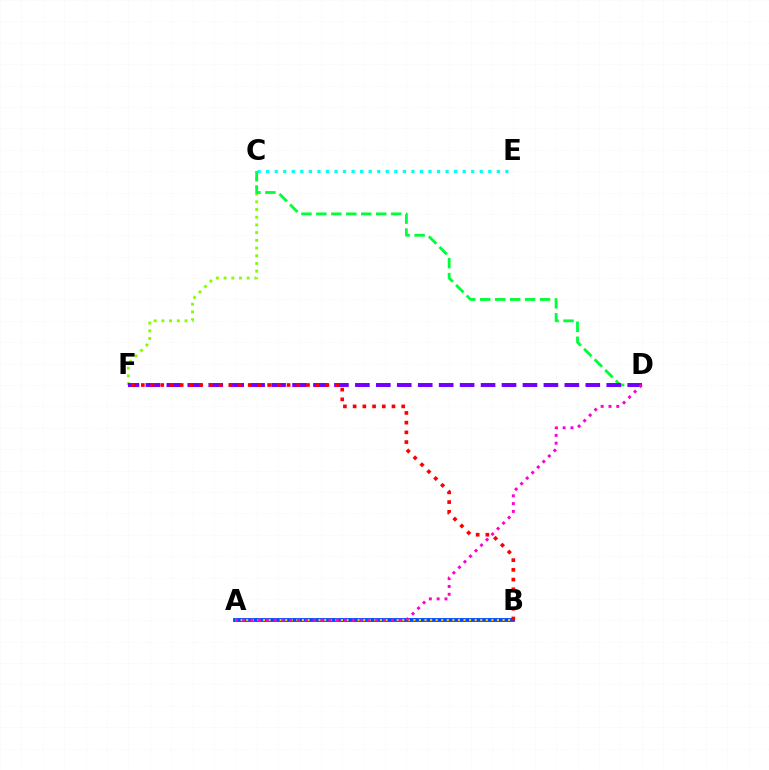{('C', 'F'): [{'color': '#84ff00', 'line_style': 'dotted', 'thickness': 2.09}], ('C', 'D'): [{'color': '#00ff39', 'line_style': 'dashed', 'thickness': 2.03}], ('D', 'F'): [{'color': '#7200ff', 'line_style': 'dashed', 'thickness': 2.85}], ('C', 'E'): [{'color': '#00fff6', 'line_style': 'dotted', 'thickness': 2.32}], ('A', 'B'): [{'color': '#004bff', 'line_style': 'solid', 'thickness': 2.77}, {'color': '#ffbd00', 'line_style': 'dotted', 'thickness': 1.51}], ('B', 'F'): [{'color': '#ff0000', 'line_style': 'dotted', 'thickness': 2.64}], ('A', 'D'): [{'color': '#ff00cf', 'line_style': 'dotted', 'thickness': 2.12}]}